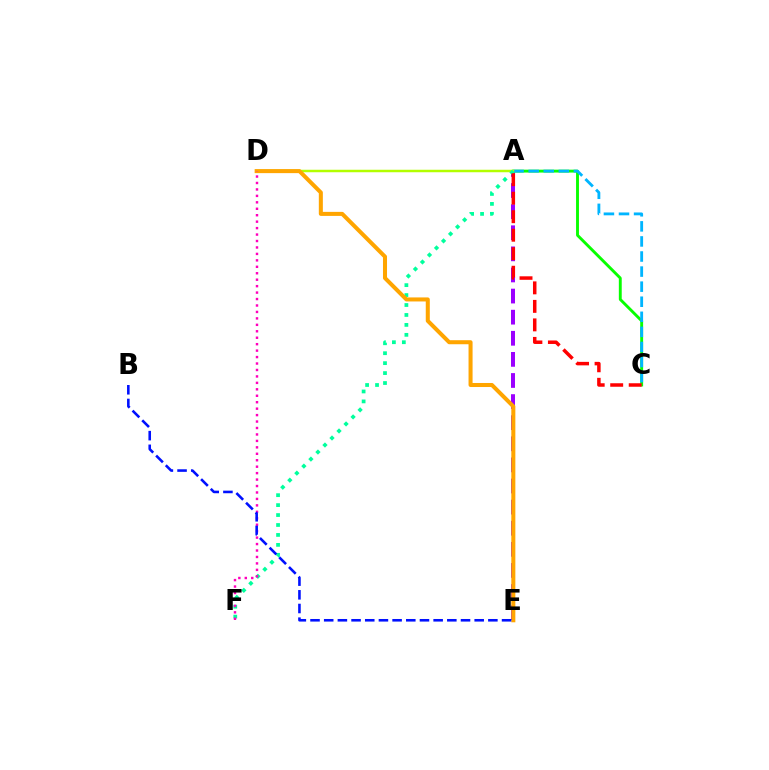{('A', 'E'): [{'color': '#9b00ff', 'line_style': 'dashed', 'thickness': 2.87}], ('A', 'C'): [{'color': '#08ff00', 'line_style': 'solid', 'thickness': 2.08}, {'color': '#00b5ff', 'line_style': 'dashed', 'thickness': 2.05}, {'color': '#ff0000', 'line_style': 'dashed', 'thickness': 2.51}], ('A', 'D'): [{'color': '#b3ff00', 'line_style': 'solid', 'thickness': 1.79}], ('A', 'F'): [{'color': '#00ff9d', 'line_style': 'dotted', 'thickness': 2.7}], ('D', 'E'): [{'color': '#ffa500', 'line_style': 'solid', 'thickness': 2.9}], ('D', 'F'): [{'color': '#ff00bd', 'line_style': 'dotted', 'thickness': 1.75}], ('B', 'E'): [{'color': '#0010ff', 'line_style': 'dashed', 'thickness': 1.86}]}